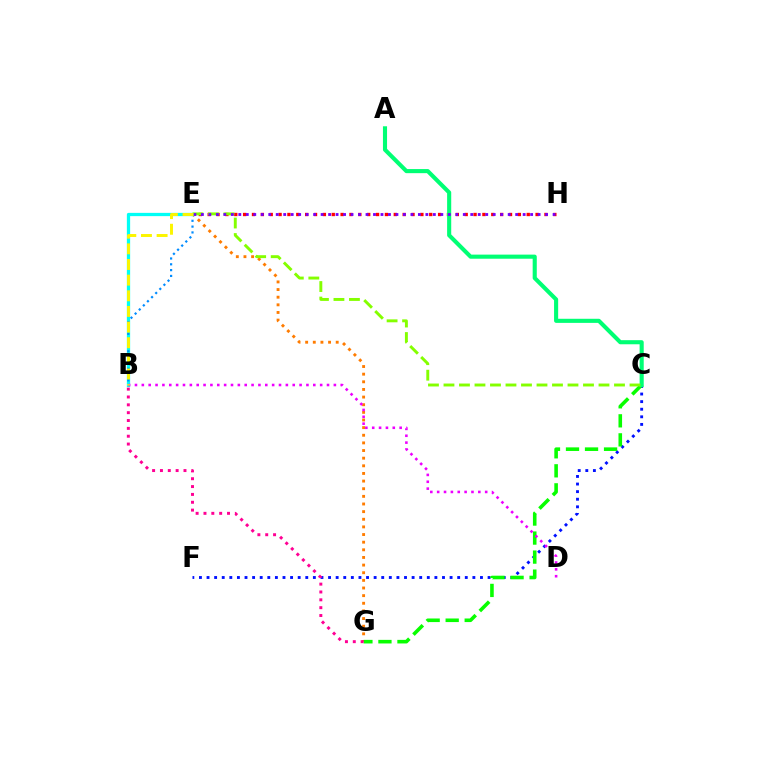{('E', 'G'): [{'color': '#ff7c00', 'line_style': 'dotted', 'thickness': 2.07}], ('B', 'E'): [{'color': '#00fff6', 'line_style': 'solid', 'thickness': 2.35}, {'color': '#008cff', 'line_style': 'dotted', 'thickness': 1.58}, {'color': '#fcf500', 'line_style': 'dashed', 'thickness': 2.13}], ('C', 'F'): [{'color': '#0010ff', 'line_style': 'dotted', 'thickness': 2.06}], ('C', 'G'): [{'color': '#08ff00', 'line_style': 'dashed', 'thickness': 2.58}], ('E', 'H'): [{'color': '#ff0000', 'line_style': 'dotted', 'thickness': 2.41}, {'color': '#7200ff', 'line_style': 'dotted', 'thickness': 2.03}], ('A', 'C'): [{'color': '#00ff74', 'line_style': 'solid', 'thickness': 2.95}], ('C', 'E'): [{'color': '#84ff00', 'line_style': 'dashed', 'thickness': 2.11}], ('B', 'G'): [{'color': '#ff0094', 'line_style': 'dotted', 'thickness': 2.13}], ('B', 'D'): [{'color': '#ee00ff', 'line_style': 'dotted', 'thickness': 1.86}]}